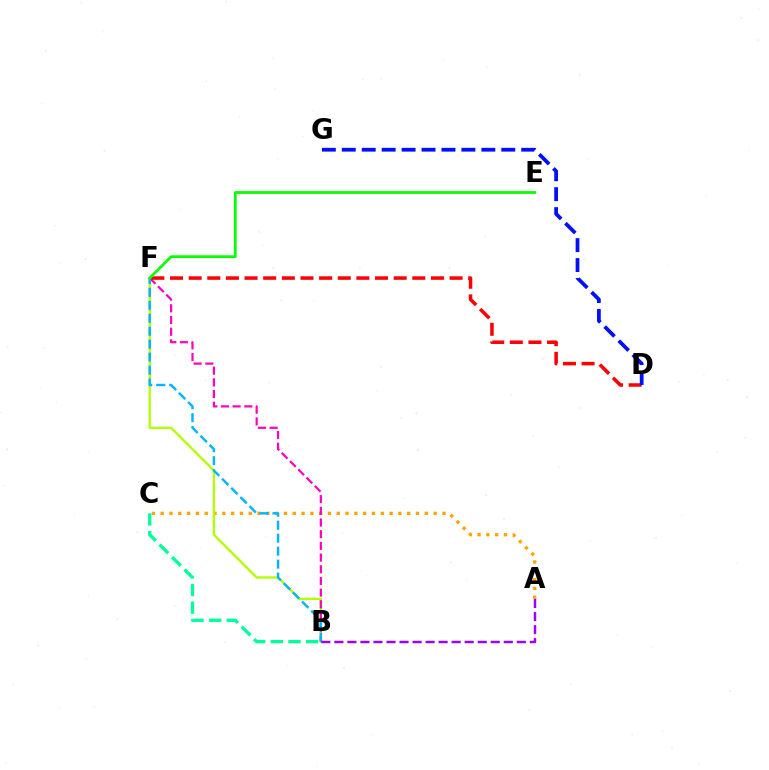{('A', 'C'): [{'color': '#ffa500', 'line_style': 'dotted', 'thickness': 2.39}], ('B', 'F'): [{'color': '#b3ff00', 'line_style': 'solid', 'thickness': 1.68}, {'color': '#ff00bd', 'line_style': 'dashed', 'thickness': 1.59}, {'color': '#00b5ff', 'line_style': 'dashed', 'thickness': 1.76}], ('D', 'F'): [{'color': '#ff0000', 'line_style': 'dashed', 'thickness': 2.53}], ('A', 'B'): [{'color': '#9b00ff', 'line_style': 'dashed', 'thickness': 1.77}], ('B', 'C'): [{'color': '#00ff9d', 'line_style': 'dashed', 'thickness': 2.4}], ('E', 'F'): [{'color': '#08ff00', 'line_style': 'solid', 'thickness': 2.0}], ('D', 'G'): [{'color': '#0010ff', 'line_style': 'dashed', 'thickness': 2.71}]}